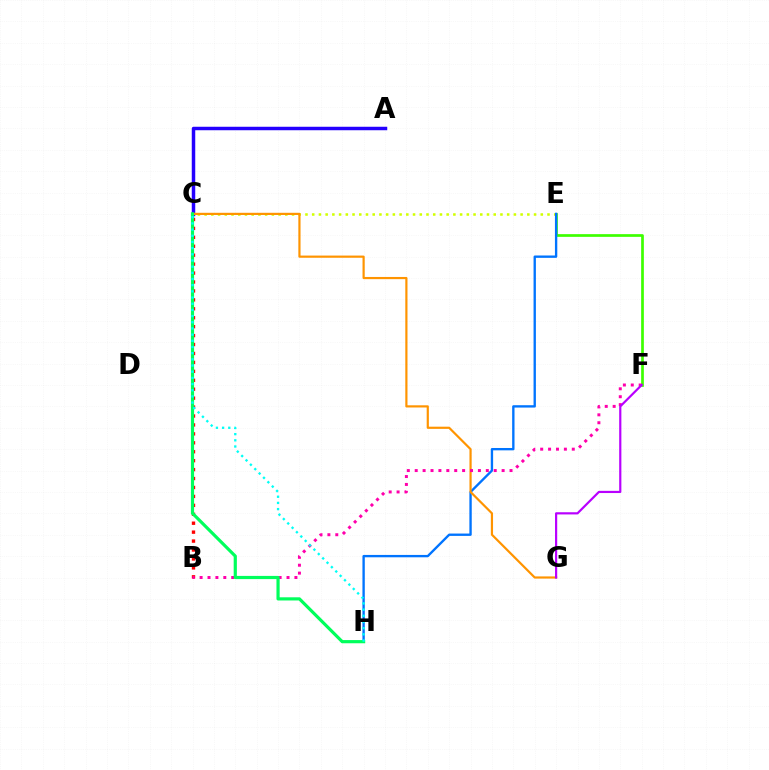{('E', 'F'): [{'color': '#3dff00', 'line_style': 'solid', 'thickness': 1.95}], ('A', 'C'): [{'color': '#2500ff', 'line_style': 'solid', 'thickness': 2.5}], ('C', 'E'): [{'color': '#d1ff00', 'line_style': 'dotted', 'thickness': 1.83}], ('E', 'H'): [{'color': '#0074ff', 'line_style': 'solid', 'thickness': 1.7}], ('C', 'G'): [{'color': '#ff9400', 'line_style': 'solid', 'thickness': 1.58}], ('B', 'C'): [{'color': '#ff0000', 'line_style': 'dotted', 'thickness': 2.43}], ('B', 'F'): [{'color': '#ff00ac', 'line_style': 'dotted', 'thickness': 2.15}], ('C', 'H'): [{'color': '#00ff5c', 'line_style': 'solid', 'thickness': 2.29}, {'color': '#00fff6', 'line_style': 'dotted', 'thickness': 1.68}], ('F', 'G'): [{'color': '#b900ff', 'line_style': 'solid', 'thickness': 1.58}]}